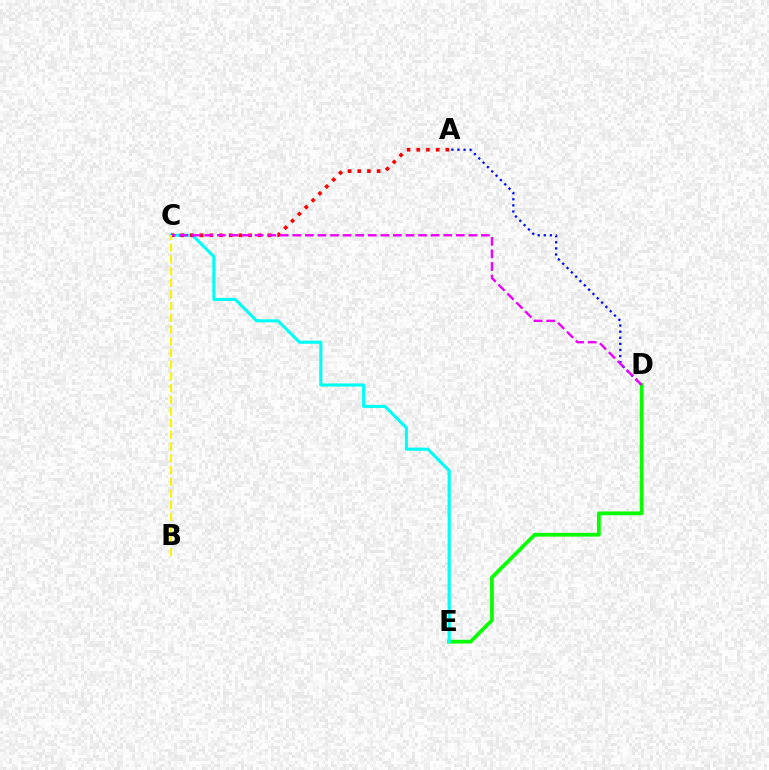{('A', 'D'): [{'color': '#0010ff', 'line_style': 'dotted', 'thickness': 1.66}], ('D', 'E'): [{'color': '#08ff00', 'line_style': 'solid', 'thickness': 2.7}], ('C', 'E'): [{'color': '#00fff6', 'line_style': 'solid', 'thickness': 2.24}], ('A', 'C'): [{'color': '#ff0000', 'line_style': 'dotted', 'thickness': 2.63}], ('C', 'D'): [{'color': '#ee00ff', 'line_style': 'dashed', 'thickness': 1.71}], ('B', 'C'): [{'color': '#fcf500', 'line_style': 'dashed', 'thickness': 1.59}]}